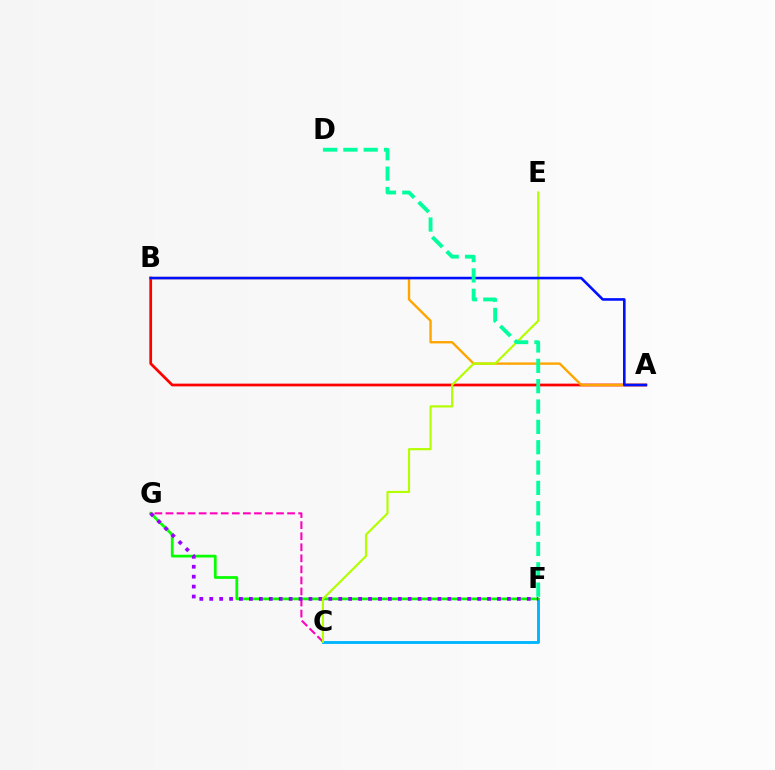{('C', 'F'): [{'color': '#00b5ff', 'line_style': 'solid', 'thickness': 2.07}], ('A', 'B'): [{'color': '#ff0000', 'line_style': 'solid', 'thickness': 1.97}, {'color': '#ffa500', 'line_style': 'solid', 'thickness': 1.7}, {'color': '#0010ff', 'line_style': 'solid', 'thickness': 1.87}], ('F', 'G'): [{'color': '#08ff00', 'line_style': 'solid', 'thickness': 1.98}, {'color': '#9b00ff', 'line_style': 'dotted', 'thickness': 2.7}], ('C', 'G'): [{'color': '#ff00bd', 'line_style': 'dashed', 'thickness': 1.5}], ('C', 'E'): [{'color': '#b3ff00', 'line_style': 'solid', 'thickness': 1.55}], ('D', 'F'): [{'color': '#00ff9d', 'line_style': 'dashed', 'thickness': 2.76}]}